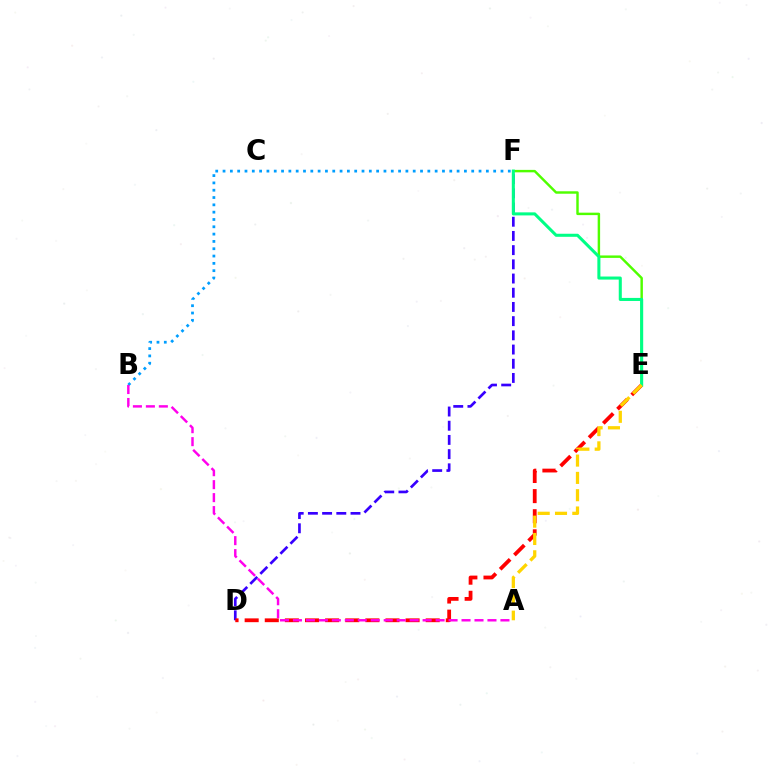{('D', 'F'): [{'color': '#3700ff', 'line_style': 'dashed', 'thickness': 1.93}], ('D', 'E'): [{'color': '#ff0000', 'line_style': 'dashed', 'thickness': 2.73}], ('B', 'F'): [{'color': '#009eff', 'line_style': 'dotted', 'thickness': 1.99}], ('A', 'B'): [{'color': '#ff00ed', 'line_style': 'dashed', 'thickness': 1.76}], ('E', 'F'): [{'color': '#4fff00', 'line_style': 'solid', 'thickness': 1.76}, {'color': '#00ff86', 'line_style': 'solid', 'thickness': 2.2}], ('A', 'E'): [{'color': '#ffd500', 'line_style': 'dashed', 'thickness': 2.35}]}